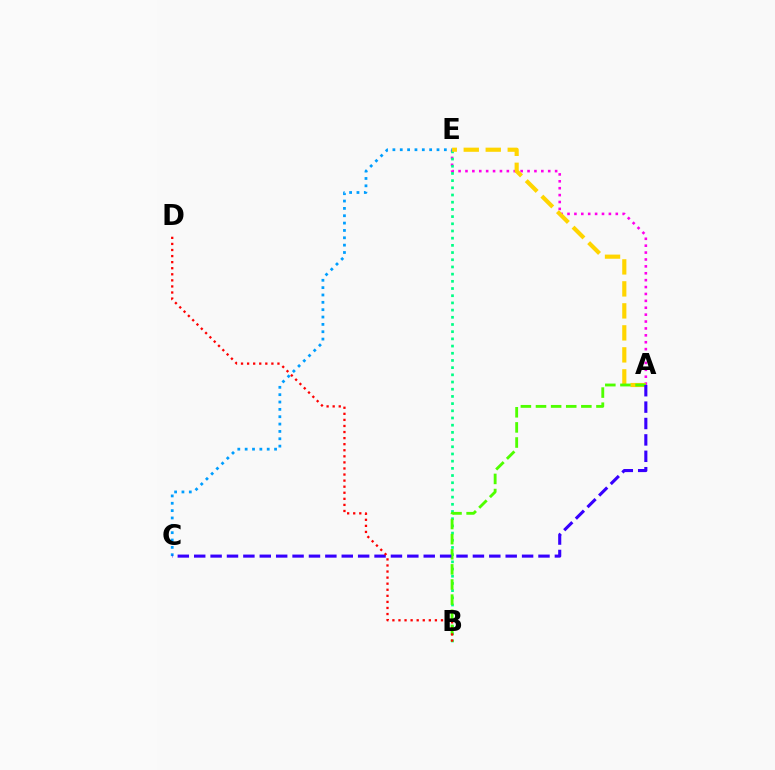{('A', 'E'): [{'color': '#ff00ed', 'line_style': 'dotted', 'thickness': 1.87}, {'color': '#ffd500', 'line_style': 'dashed', 'thickness': 2.99}], ('C', 'E'): [{'color': '#009eff', 'line_style': 'dotted', 'thickness': 2.0}], ('B', 'E'): [{'color': '#00ff86', 'line_style': 'dotted', 'thickness': 1.95}], ('A', 'B'): [{'color': '#4fff00', 'line_style': 'dashed', 'thickness': 2.05}], ('A', 'C'): [{'color': '#3700ff', 'line_style': 'dashed', 'thickness': 2.23}], ('B', 'D'): [{'color': '#ff0000', 'line_style': 'dotted', 'thickness': 1.65}]}